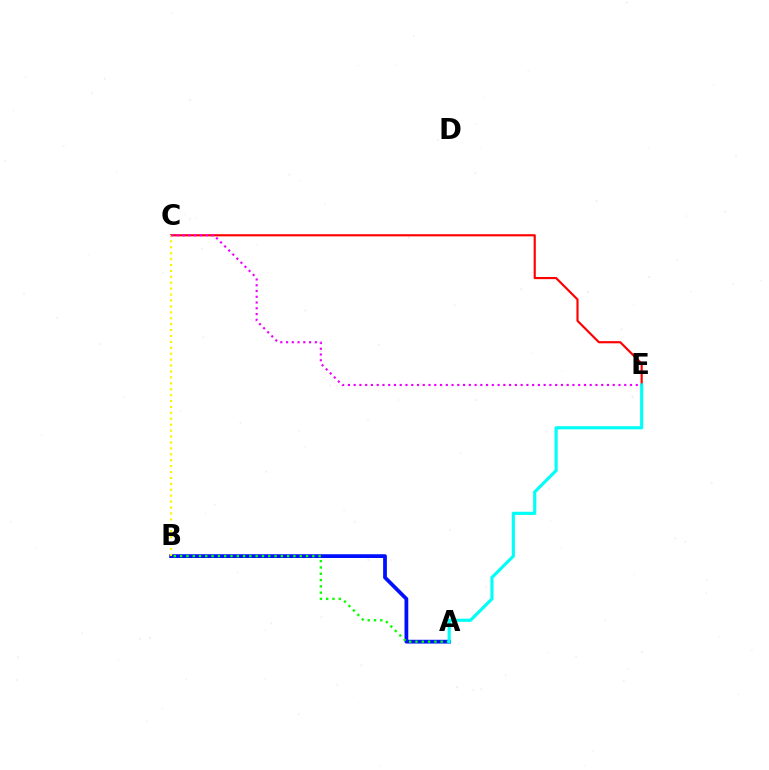{('C', 'E'): [{'color': '#ff0000', 'line_style': 'solid', 'thickness': 1.56}, {'color': '#ee00ff', 'line_style': 'dotted', 'thickness': 1.56}], ('A', 'B'): [{'color': '#0010ff', 'line_style': 'solid', 'thickness': 2.71}, {'color': '#08ff00', 'line_style': 'dotted', 'thickness': 1.71}], ('A', 'E'): [{'color': '#00fff6', 'line_style': 'solid', 'thickness': 2.27}], ('B', 'C'): [{'color': '#fcf500', 'line_style': 'dotted', 'thickness': 1.61}]}